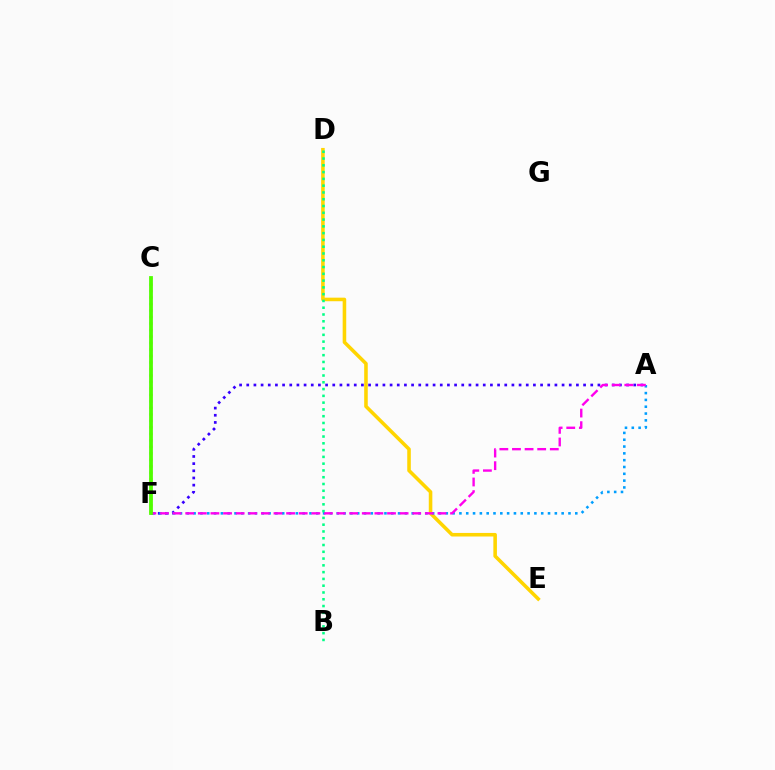{('D', 'E'): [{'color': '#ffd500', 'line_style': 'solid', 'thickness': 2.57}], ('A', 'F'): [{'color': '#3700ff', 'line_style': 'dotted', 'thickness': 1.95}, {'color': '#009eff', 'line_style': 'dotted', 'thickness': 1.85}, {'color': '#ff00ed', 'line_style': 'dashed', 'thickness': 1.71}], ('C', 'F'): [{'color': '#ff0000', 'line_style': 'dotted', 'thickness': 1.76}, {'color': '#4fff00', 'line_style': 'solid', 'thickness': 2.72}], ('B', 'D'): [{'color': '#00ff86', 'line_style': 'dotted', 'thickness': 1.84}]}